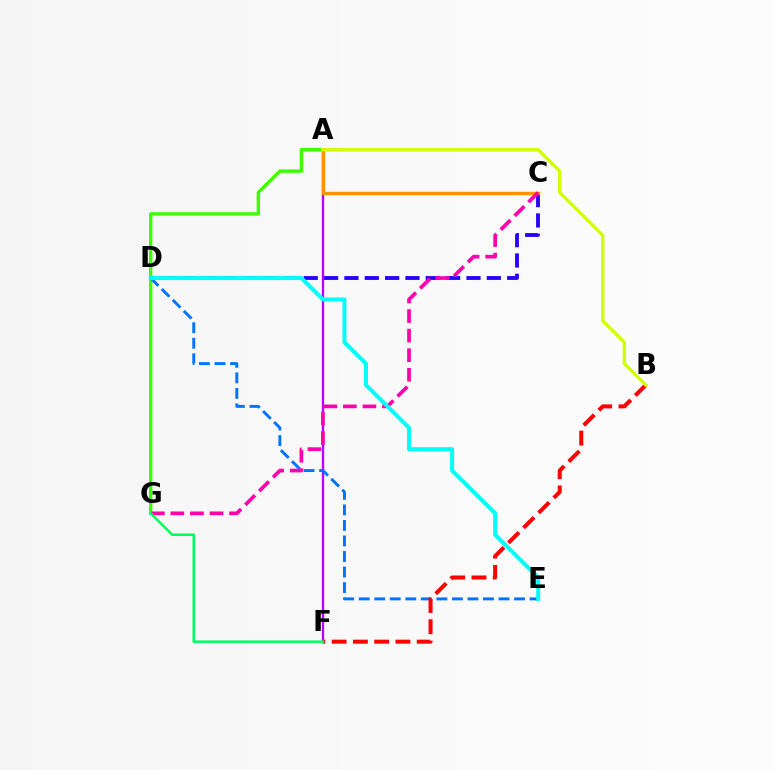{('A', 'G'): [{'color': '#3dff00', 'line_style': 'solid', 'thickness': 2.43}], ('A', 'F'): [{'color': '#b900ff', 'line_style': 'solid', 'thickness': 1.68}], ('C', 'D'): [{'color': '#2500ff', 'line_style': 'dashed', 'thickness': 2.76}], ('A', 'C'): [{'color': '#ff9400', 'line_style': 'solid', 'thickness': 2.45}], ('D', 'E'): [{'color': '#0074ff', 'line_style': 'dashed', 'thickness': 2.11}, {'color': '#00fff6', 'line_style': 'solid', 'thickness': 2.87}], ('B', 'F'): [{'color': '#ff0000', 'line_style': 'dashed', 'thickness': 2.89}], ('C', 'G'): [{'color': '#ff00ac', 'line_style': 'dashed', 'thickness': 2.66}], ('F', 'G'): [{'color': '#00ff5c', 'line_style': 'solid', 'thickness': 1.83}], ('A', 'B'): [{'color': '#d1ff00', 'line_style': 'solid', 'thickness': 2.39}]}